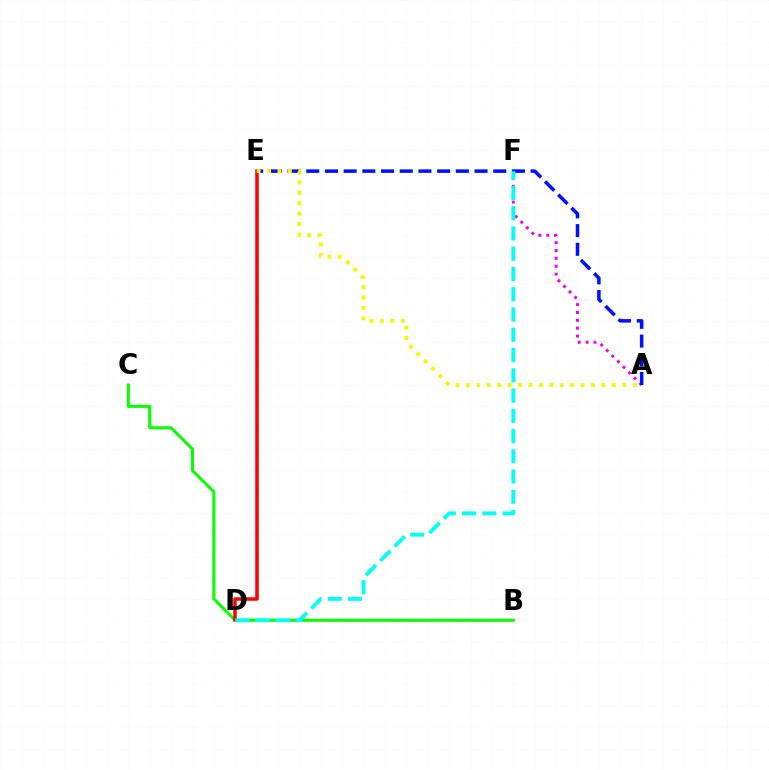{('B', 'C'): [{'color': '#08ff00', 'line_style': 'solid', 'thickness': 2.18}], ('A', 'F'): [{'color': '#ee00ff', 'line_style': 'dotted', 'thickness': 2.14}], ('D', 'E'): [{'color': '#ff0000', 'line_style': 'solid', 'thickness': 2.52}], ('A', 'E'): [{'color': '#0010ff', 'line_style': 'dashed', 'thickness': 2.54}, {'color': '#fcf500', 'line_style': 'dotted', 'thickness': 2.83}], ('D', 'F'): [{'color': '#00fff6', 'line_style': 'dashed', 'thickness': 2.75}]}